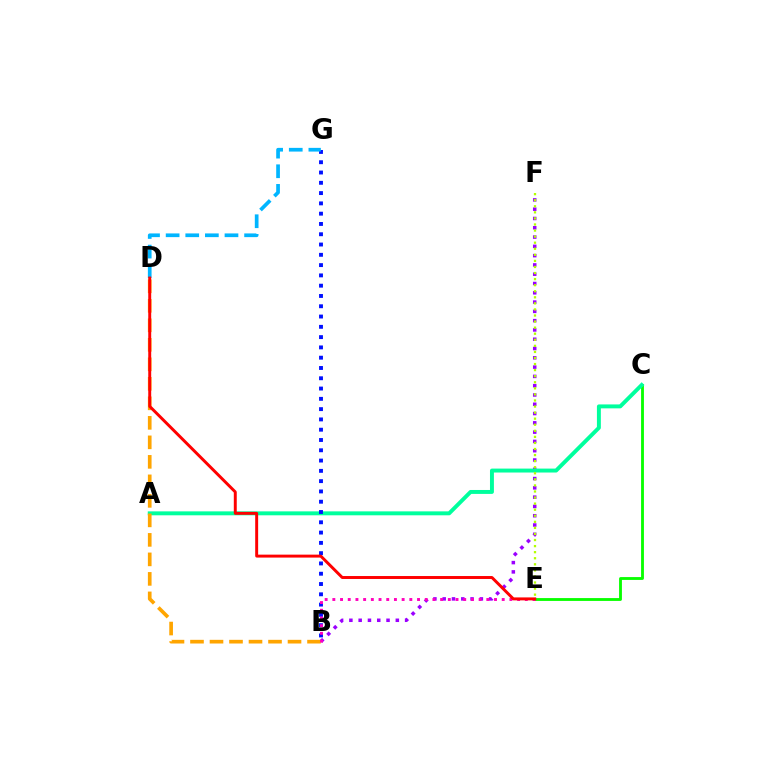{('B', 'F'): [{'color': '#9b00ff', 'line_style': 'dotted', 'thickness': 2.52}], ('C', 'E'): [{'color': '#08ff00', 'line_style': 'solid', 'thickness': 2.05}], ('A', 'C'): [{'color': '#00ff9d', 'line_style': 'solid', 'thickness': 2.83}], ('B', 'D'): [{'color': '#ffa500', 'line_style': 'dashed', 'thickness': 2.65}], ('B', 'G'): [{'color': '#0010ff', 'line_style': 'dotted', 'thickness': 2.8}], ('E', 'F'): [{'color': '#b3ff00', 'line_style': 'dotted', 'thickness': 1.65}], ('B', 'E'): [{'color': '#ff00bd', 'line_style': 'dotted', 'thickness': 2.09}], ('D', 'G'): [{'color': '#00b5ff', 'line_style': 'dashed', 'thickness': 2.66}], ('D', 'E'): [{'color': '#ff0000', 'line_style': 'solid', 'thickness': 2.12}]}